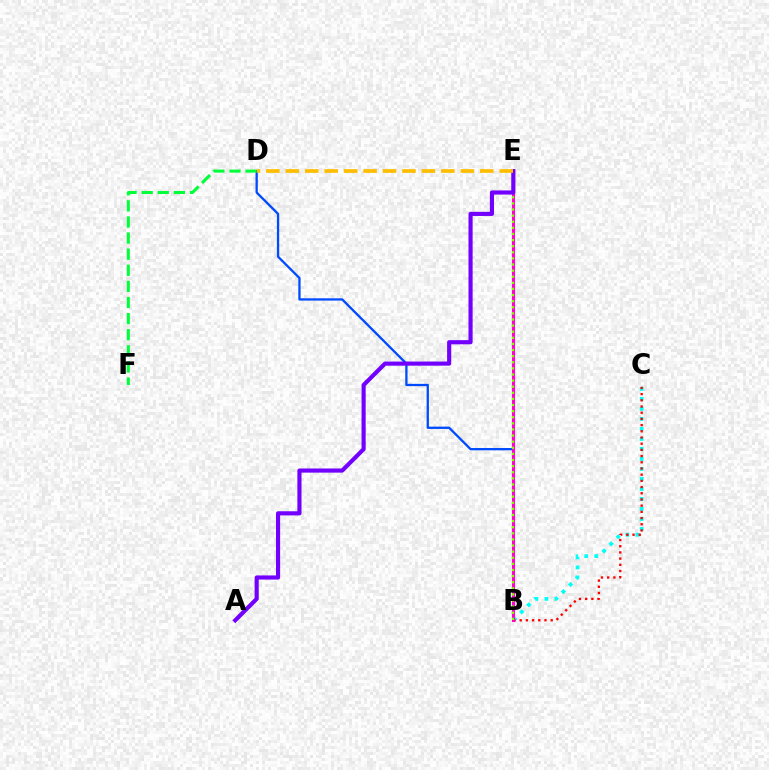{('B', 'C'): [{'color': '#00fff6', 'line_style': 'dotted', 'thickness': 2.72}, {'color': '#ff0000', 'line_style': 'dotted', 'thickness': 1.68}], ('B', 'D'): [{'color': '#004bff', 'line_style': 'solid', 'thickness': 1.65}], ('D', 'F'): [{'color': '#00ff39', 'line_style': 'dashed', 'thickness': 2.19}], ('B', 'E'): [{'color': '#ff00cf', 'line_style': 'solid', 'thickness': 2.22}, {'color': '#84ff00', 'line_style': 'dotted', 'thickness': 1.66}], ('A', 'E'): [{'color': '#7200ff', 'line_style': 'solid', 'thickness': 2.98}], ('D', 'E'): [{'color': '#ffbd00', 'line_style': 'dashed', 'thickness': 2.64}]}